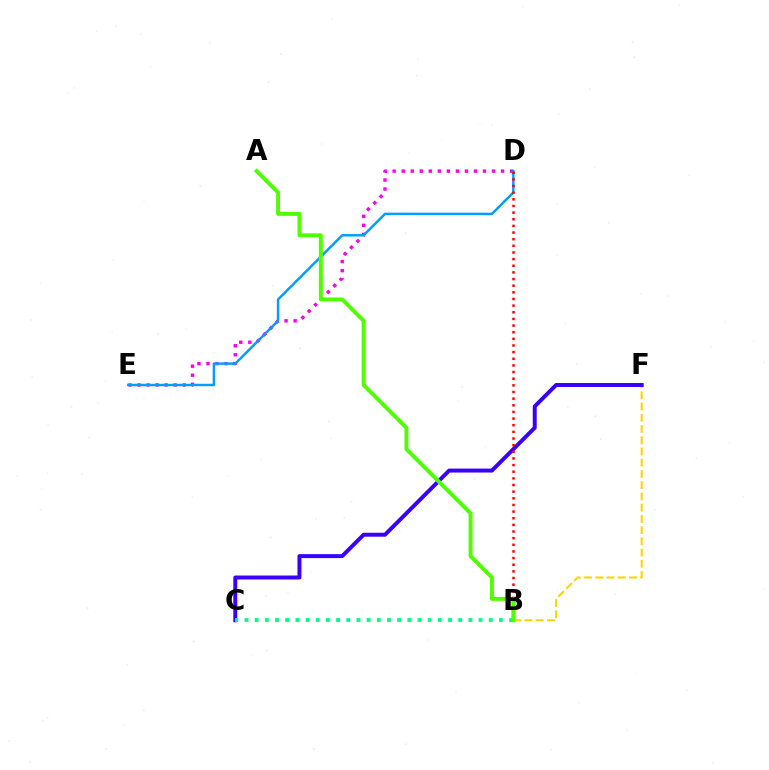{('B', 'F'): [{'color': '#ffd500', 'line_style': 'dashed', 'thickness': 1.53}], ('C', 'F'): [{'color': '#3700ff', 'line_style': 'solid', 'thickness': 2.85}], ('D', 'E'): [{'color': '#ff00ed', 'line_style': 'dotted', 'thickness': 2.45}, {'color': '#009eff', 'line_style': 'solid', 'thickness': 1.77}], ('B', 'C'): [{'color': '#00ff86', 'line_style': 'dotted', 'thickness': 2.77}], ('B', 'D'): [{'color': '#ff0000', 'line_style': 'dotted', 'thickness': 1.81}], ('A', 'B'): [{'color': '#4fff00', 'line_style': 'solid', 'thickness': 2.82}]}